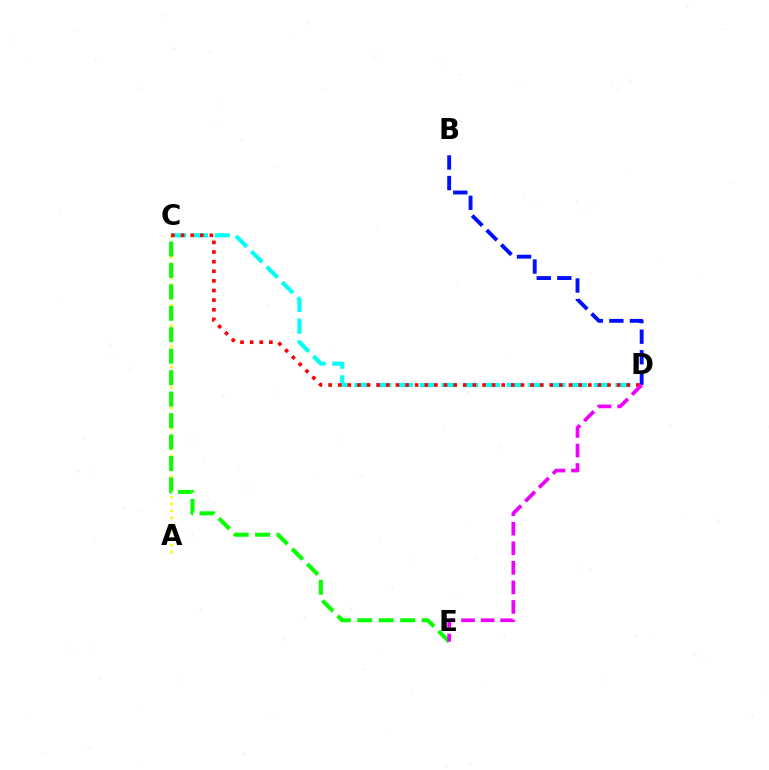{('C', 'D'): [{'color': '#00fff6', 'line_style': 'dashed', 'thickness': 2.96}, {'color': '#ff0000', 'line_style': 'dotted', 'thickness': 2.61}], ('B', 'D'): [{'color': '#0010ff', 'line_style': 'dashed', 'thickness': 2.79}], ('A', 'C'): [{'color': '#fcf500', 'line_style': 'dotted', 'thickness': 1.86}], ('C', 'E'): [{'color': '#08ff00', 'line_style': 'dashed', 'thickness': 2.91}], ('D', 'E'): [{'color': '#ee00ff', 'line_style': 'dashed', 'thickness': 2.66}]}